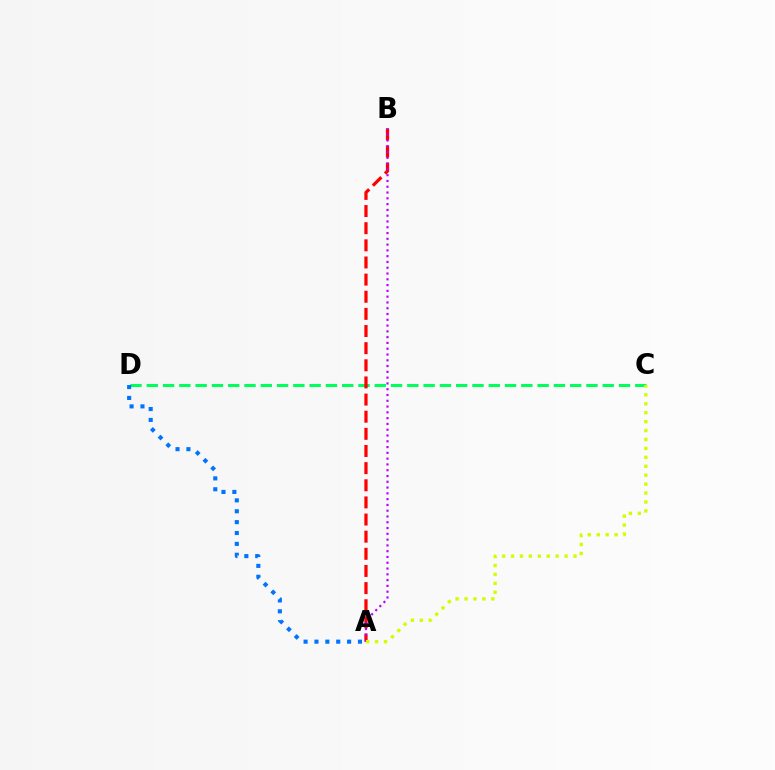{('C', 'D'): [{'color': '#00ff5c', 'line_style': 'dashed', 'thickness': 2.21}], ('A', 'D'): [{'color': '#0074ff', 'line_style': 'dotted', 'thickness': 2.96}], ('A', 'B'): [{'color': '#ff0000', 'line_style': 'dashed', 'thickness': 2.33}, {'color': '#b900ff', 'line_style': 'dotted', 'thickness': 1.57}], ('A', 'C'): [{'color': '#d1ff00', 'line_style': 'dotted', 'thickness': 2.43}]}